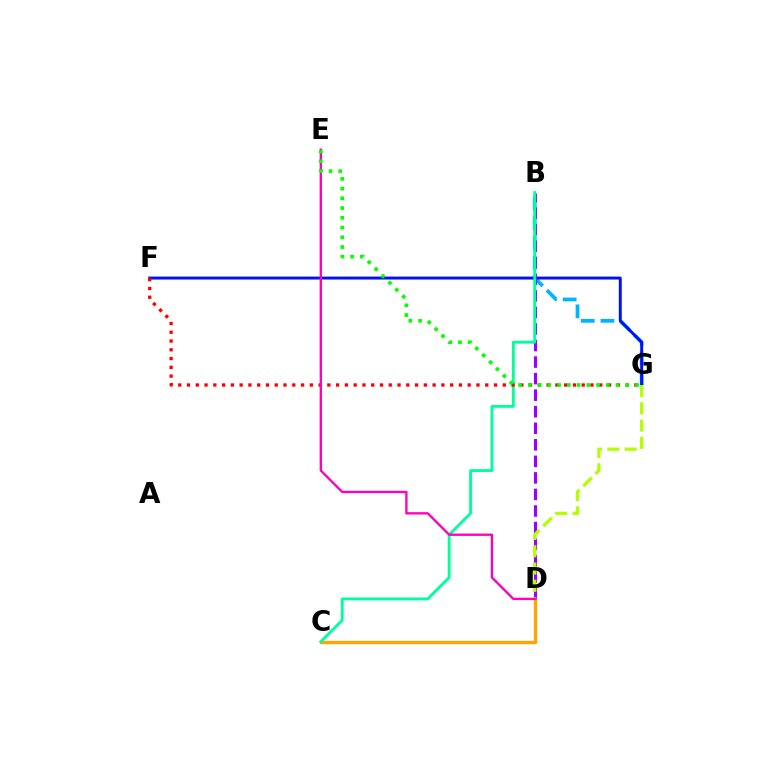{('C', 'D'): [{'color': '#ffa500', 'line_style': 'solid', 'thickness': 2.41}], ('B', 'G'): [{'color': '#00b5ff', 'line_style': 'dashed', 'thickness': 2.68}], ('F', 'G'): [{'color': '#0010ff', 'line_style': 'solid', 'thickness': 2.12}, {'color': '#ff0000', 'line_style': 'dotted', 'thickness': 2.38}], ('B', 'D'): [{'color': '#9b00ff', 'line_style': 'dashed', 'thickness': 2.25}], ('D', 'G'): [{'color': '#b3ff00', 'line_style': 'dashed', 'thickness': 2.35}], ('B', 'C'): [{'color': '#00ff9d', 'line_style': 'solid', 'thickness': 2.05}], ('D', 'E'): [{'color': '#ff00bd', 'line_style': 'solid', 'thickness': 1.69}], ('E', 'G'): [{'color': '#08ff00', 'line_style': 'dotted', 'thickness': 2.65}]}